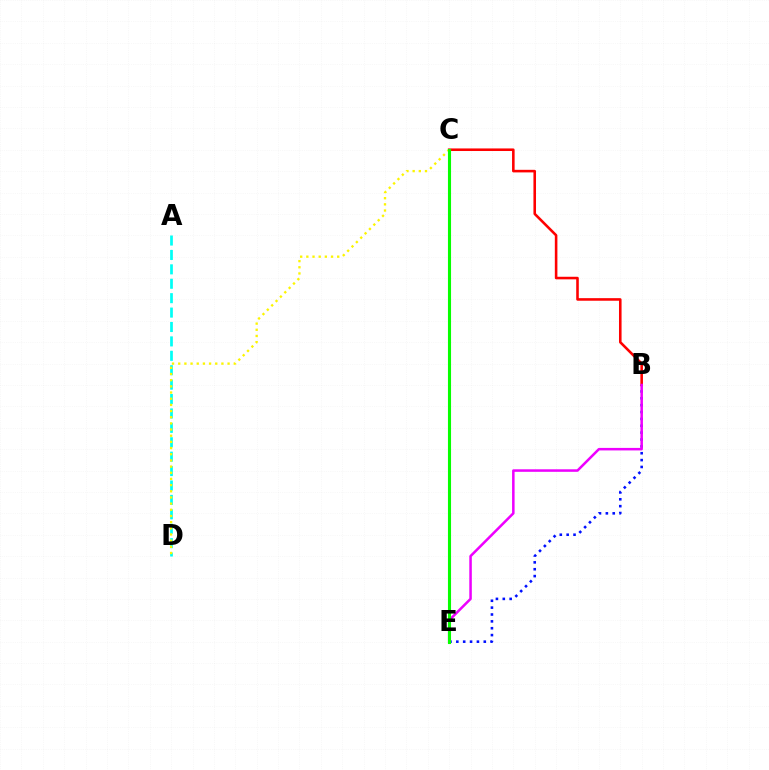{('B', 'E'): [{'color': '#0010ff', 'line_style': 'dotted', 'thickness': 1.87}, {'color': '#ee00ff', 'line_style': 'solid', 'thickness': 1.82}], ('A', 'D'): [{'color': '#00fff6', 'line_style': 'dashed', 'thickness': 1.96}], ('B', 'C'): [{'color': '#ff0000', 'line_style': 'solid', 'thickness': 1.86}], ('C', 'D'): [{'color': '#fcf500', 'line_style': 'dotted', 'thickness': 1.68}], ('C', 'E'): [{'color': '#08ff00', 'line_style': 'solid', 'thickness': 2.23}]}